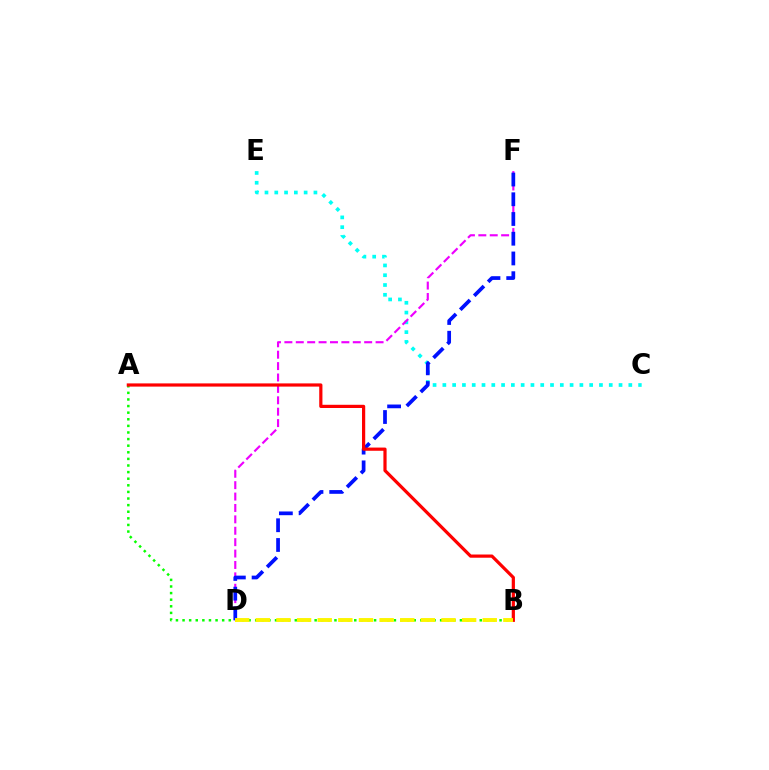{('C', 'E'): [{'color': '#00fff6', 'line_style': 'dotted', 'thickness': 2.66}], ('A', 'B'): [{'color': '#08ff00', 'line_style': 'dotted', 'thickness': 1.79}, {'color': '#ff0000', 'line_style': 'solid', 'thickness': 2.31}], ('D', 'F'): [{'color': '#ee00ff', 'line_style': 'dashed', 'thickness': 1.55}, {'color': '#0010ff', 'line_style': 'dashed', 'thickness': 2.68}], ('B', 'D'): [{'color': '#fcf500', 'line_style': 'dashed', 'thickness': 2.8}]}